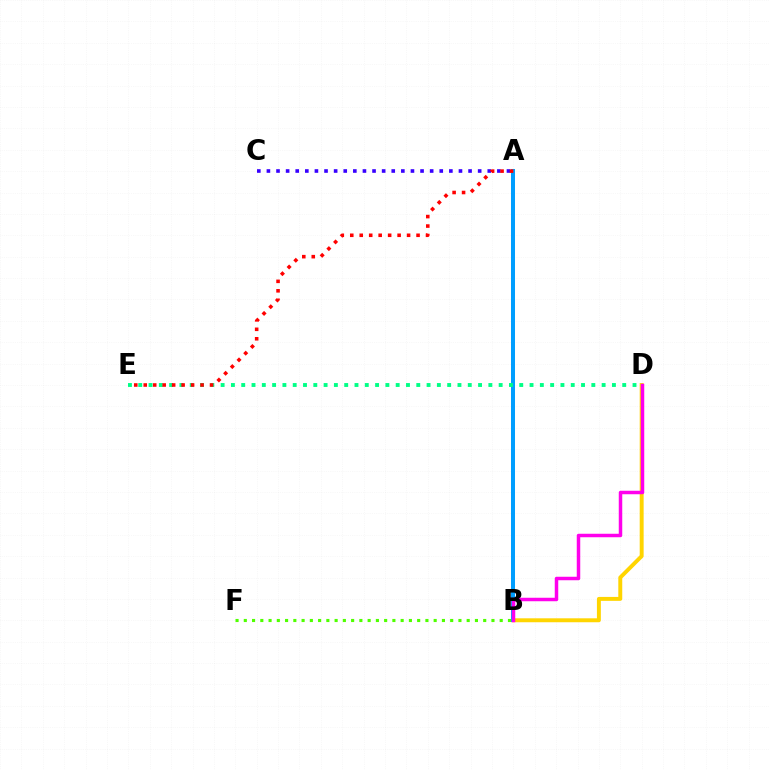{('B', 'D'): [{'color': '#ffd500', 'line_style': 'solid', 'thickness': 2.83}, {'color': '#ff00ed', 'line_style': 'solid', 'thickness': 2.51}], ('A', 'B'): [{'color': '#009eff', 'line_style': 'solid', 'thickness': 2.88}], ('B', 'F'): [{'color': '#4fff00', 'line_style': 'dotted', 'thickness': 2.24}], ('A', 'C'): [{'color': '#3700ff', 'line_style': 'dotted', 'thickness': 2.61}], ('D', 'E'): [{'color': '#00ff86', 'line_style': 'dotted', 'thickness': 2.8}], ('A', 'E'): [{'color': '#ff0000', 'line_style': 'dotted', 'thickness': 2.57}]}